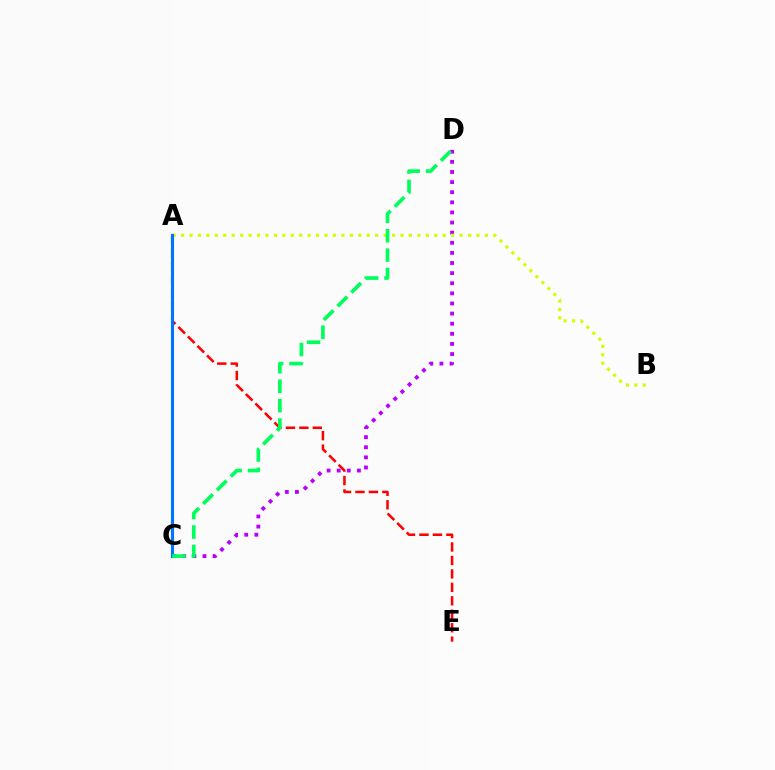{('C', 'D'): [{'color': '#b900ff', 'line_style': 'dotted', 'thickness': 2.75}, {'color': '#00ff5c', 'line_style': 'dashed', 'thickness': 2.64}], ('A', 'E'): [{'color': '#ff0000', 'line_style': 'dashed', 'thickness': 1.83}], ('A', 'B'): [{'color': '#d1ff00', 'line_style': 'dotted', 'thickness': 2.29}], ('A', 'C'): [{'color': '#0074ff', 'line_style': 'solid', 'thickness': 2.23}]}